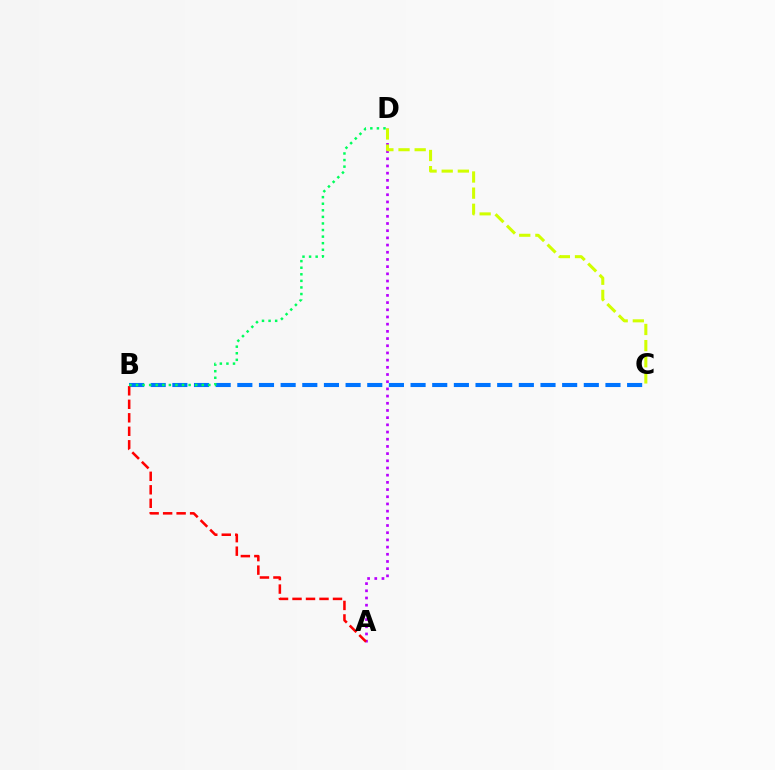{('A', 'D'): [{'color': '#b900ff', 'line_style': 'dotted', 'thickness': 1.95}], ('C', 'D'): [{'color': '#d1ff00', 'line_style': 'dashed', 'thickness': 2.19}], ('B', 'C'): [{'color': '#0074ff', 'line_style': 'dashed', 'thickness': 2.94}], ('A', 'B'): [{'color': '#ff0000', 'line_style': 'dashed', 'thickness': 1.83}], ('B', 'D'): [{'color': '#00ff5c', 'line_style': 'dotted', 'thickness': 1.79}]}